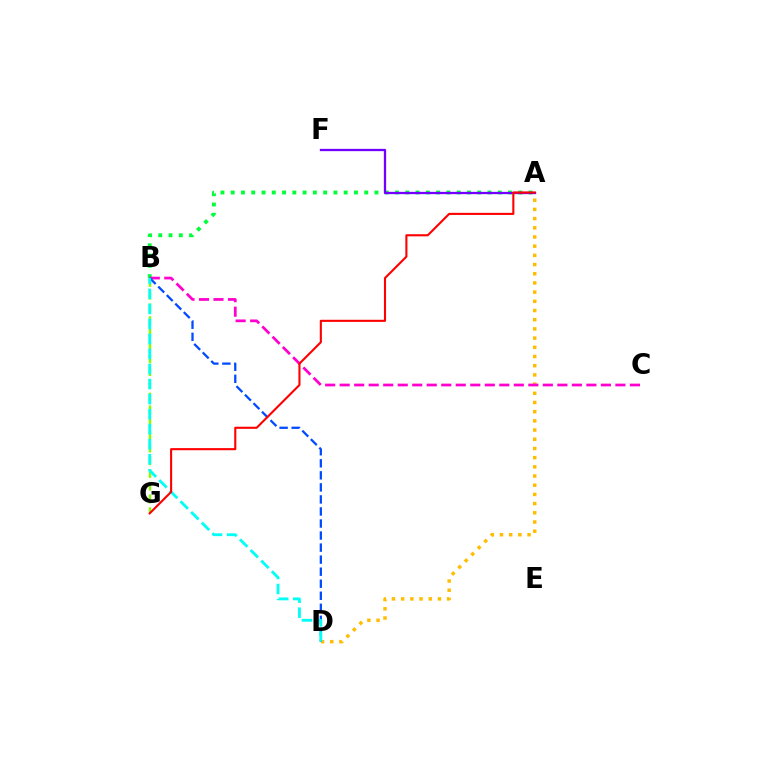{('A', 'D'): [{'color': '#ffbd00', 'line_style': 'dotted', 'thickness': 2.5}], ('B', 'G'): [{'color': '#84ff00', 'line_style': 'dashed', 'thickness': 1.73}], ('A', 'B'): [{'color': '#00ff39', 'line_style': 'dotted', 'thickness': 2.79}], ('B', 'C'): [{'color': '#ff00cf', 'line_style': 'dashed', 'thickness': 1.97}], ('B', 'D'): [{'color': '#004bff', 'line_style': 'dashed', 'thickness': 1.64}, {'color': '#00fff6', 'line_style': 'dashed', 'thickness': 2.04}], ('A', 'F'): [{'color': '#7200ff', 'line_style': 'solid', 'thickness': 1.66}], ('A', 'G'): [{'color': '#ff0000', 'line_style': 'solid', 'thickness': 1.51}]}